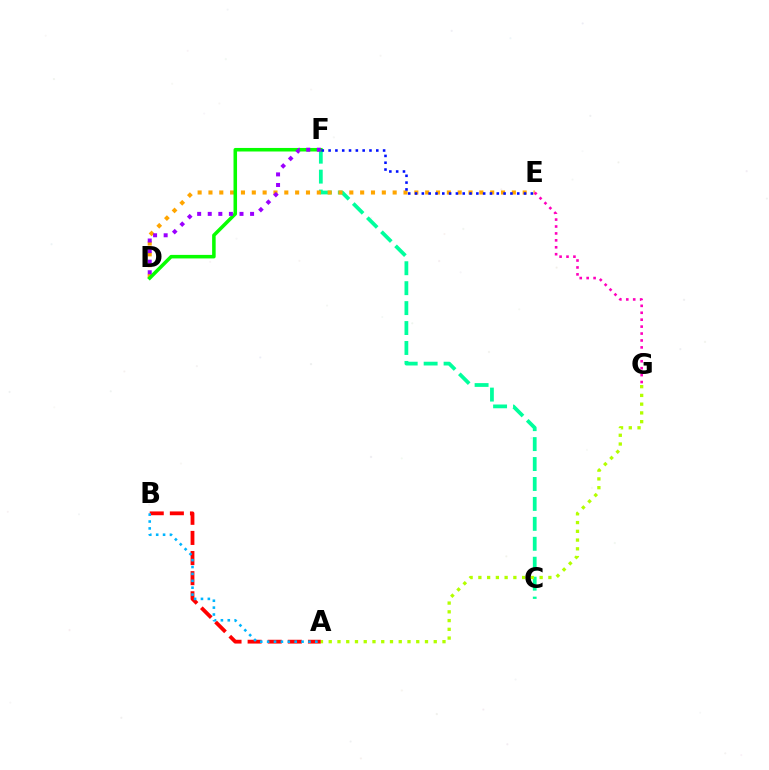{('C', 'F'): [{'color': '#00ff9d', 'line_style': 'dashed', 'thickness': 2.71}], ('D', 'E'): [{'color': '#ffa500', 'line_style': 'dotted', 'thickness': 2.94}], ('A', 'B'): [{'color': '#ff0000', 'line_style': 'dashed', 'thickness': 2.73}, {'color': '#00b5ff', 'line_style': 'dotted', 'thickness': 1.87}], ('D', 'F'): [{'color': '#08ff00', 'line_style': 'solid', 'thickness': 2.55}, {'color': '#9b00ff', 'line_style': 'dotted', 'thickness': 2.88}], ('A', 'G'): [{'color': '#b3ff00', 'line_style': 'dotted', 'thickness': 2.38}], ('E', 'G'): [{'color': '#ff00bd', 'line_style': 'dotted', 'thickness': 1.88}], ('E', 'F'): [{'color': '#0010ff', 'line_style': 'dotted', 'thickness': 1.85}]}